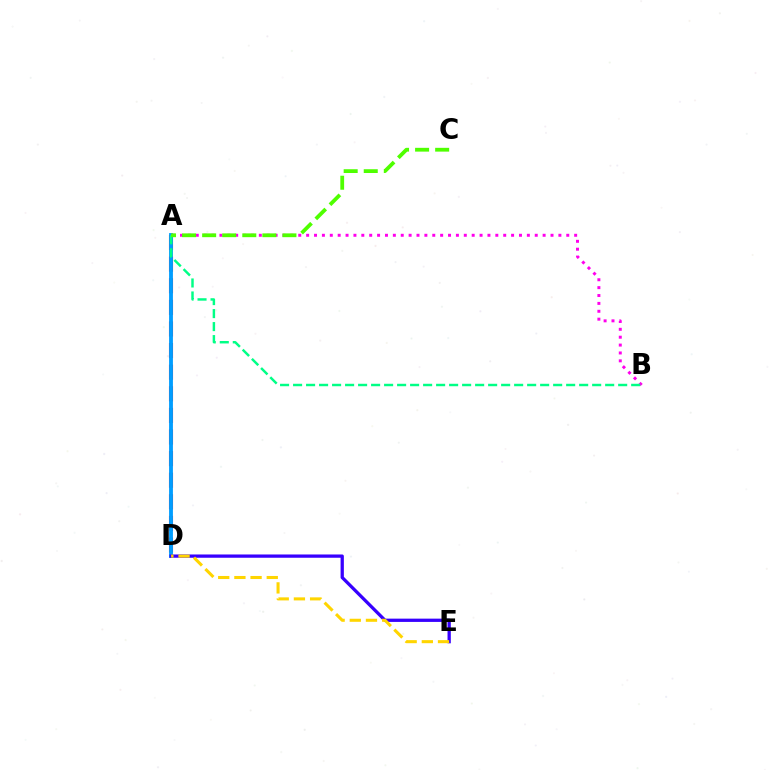{('A', 'D'): [{'color': '#ff0000', 'line_style': 'dashed', 'thickness': 2.94}, {'color': '#009eff', 'line_style': 'solid', 'thickness': 2.76}], ('A', 'B'): [{'color': '#ff00ed', 'line_style': 'dotted', 'thickness': 2.14}, {'color': '#00ff86', 'line_style': 'dashed', 'thickness': 1.77}], ('D', 'E'): [{'color': '#3700ff', 'line_style': 'solid', 'thickness': 2.36}, {'color': '#ffd500', 'line_style': 'dashed', 'thickness': 2.2}], ('A', 'C'): [{'color': '#4fff00', 'line_style': 'dashed', 'thickness': 2.73}]}